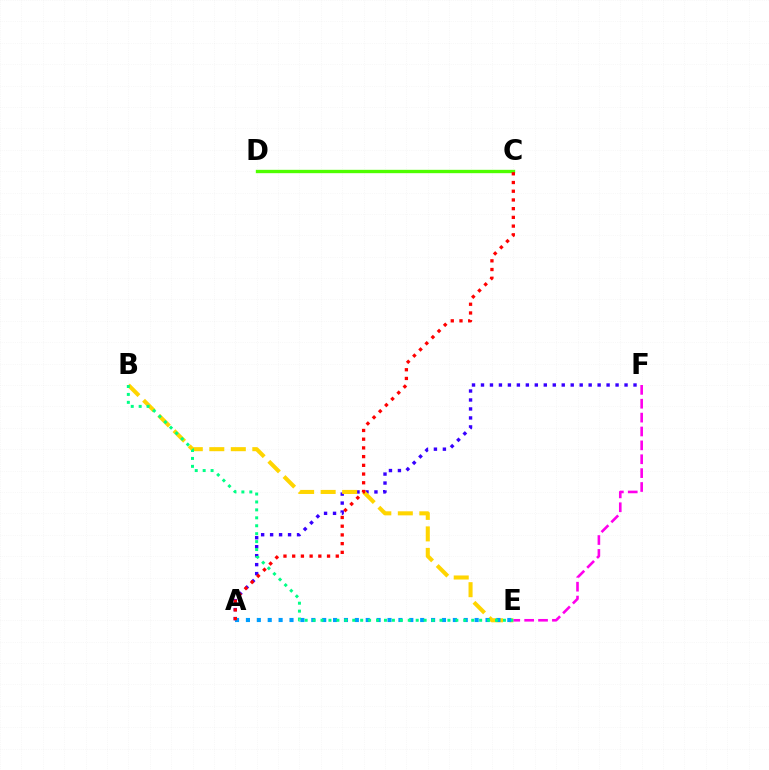{('A', 'F'): [{'color': '#3700ff', 'line_style': 'dotted', 'thickness': 2.44}], ('C', 'D'): [{'color': '#4fff00', 'line_style': 'solid', 'thickness': 2.42}], ('B', 'E'): [{'color': '#ffd500', 'line_style': 'dashed', 'thickness': 2.92}, {'color': '#00ff86', 'line_style': 'dotted', 'thickness': 2.15}], ('A', 'E'): [{'color': '#009eff', 'line_style': 'dotted', 'thickness': 2.96}], ('E', 'F'): [{'color': '#ff00ed', 'line_style': 'dashed', 'thickness': 1.89}], ('A', 'C'): [{'color': '#ff0000', 'line_style': 'dotted', 'thickness': 2.37}]}